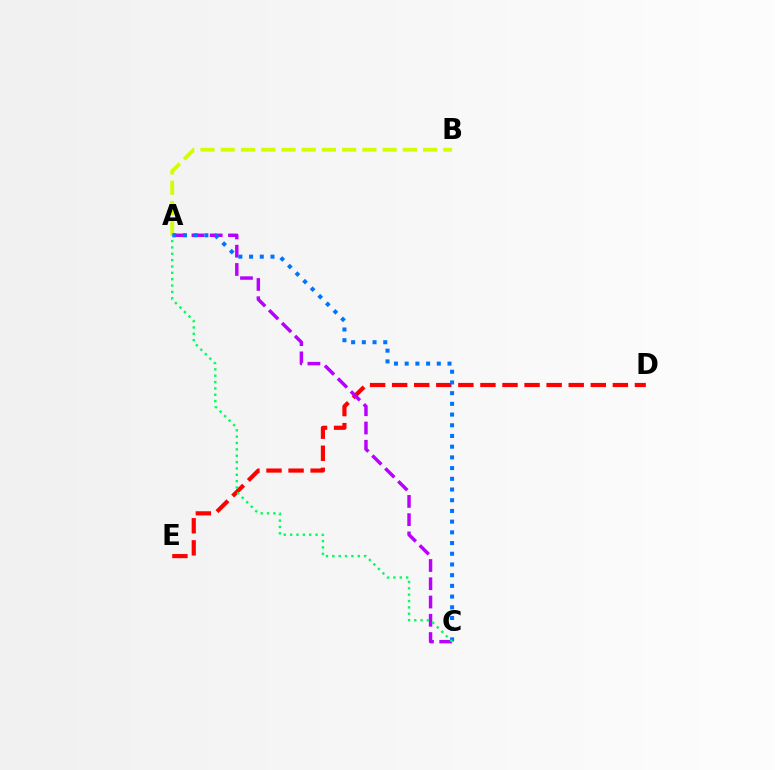{('D', 'E'): [{'color': '#ff0000', 'line_style': 'dashed', 'thickness': 3.0}], ('A', 'B'): [{'color': '#d1ff00', 'line_style': 'dashed', 'thickness': 2.75}], ('A', 'C'): [{'color': '#b900ff', 'line_style': 'dashed', 'thickness': 2.48}, {'color': '#0074ff', 'line_style': 'dotted', 'thickness': 2.91}, {'color': '#00ff5c', 'line_style': 'dotted', 'thickness': 1.73}]}